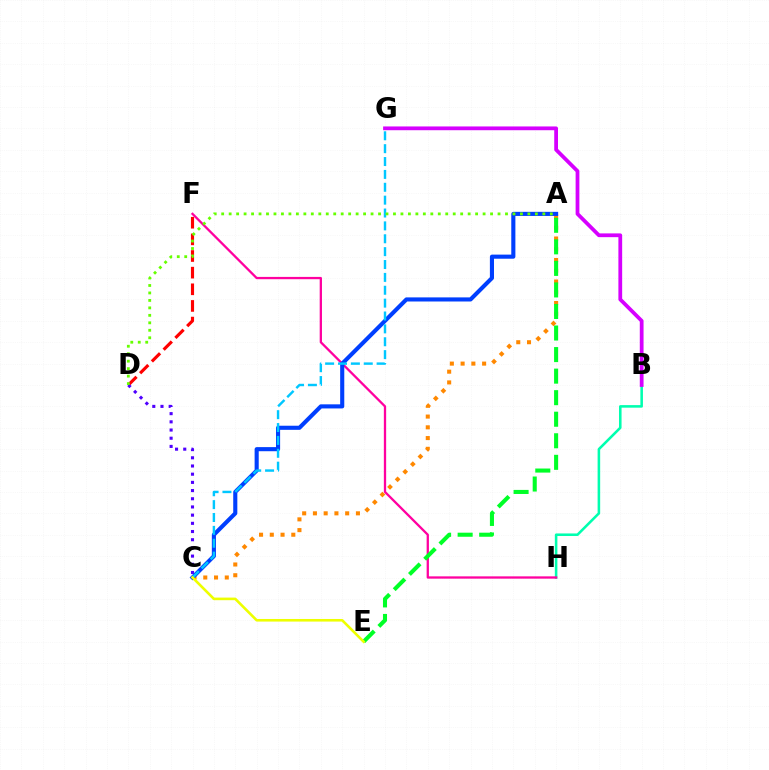{('B', 'H'): [{'color': '#00ffaf', 'line_style': 'solid', 'thickness': 1.84}], ('A', 'C'): [{'color': '#ff8800', 'line_style': 'dotted', 'thickness': 2.92}, {'color': '#003fff', 'line_style': 'solid', 'thickness': 2.96}], ('F', 'H'): [{'color': '#ff00a0', 'line_style': 'solid', 'thickness': 1.65}], ('D', 'F'): [{'color': '#ff0000', 'line_style': 'dashed', 'thickness': 2.26}], ('B', 'G'): [{'color': '#d600ff', 'line_style': 'solid', 'thickness': 2.71}], ('C', 'D'): [{'color': '#4f00ff', 'line_style': 'dotted', 'thickness': 2.23}], ('A', 'E'): [{'color': '#00ff27', 'line_style': 'dashed', 'thickness': 2.93}], ('C', 'G'): [{'color': '#00c7ff', 'line_style': 'dashed', 'thickness': 1.75}], ('C', 'E'): [{'color': '#eeff00', 'line_style': 'solid', 'thickness': 1.88}], ('A', 'D'): [{'color': '#66ff00', 'line_style': 'dotted', 'thickness': 2.03}]}